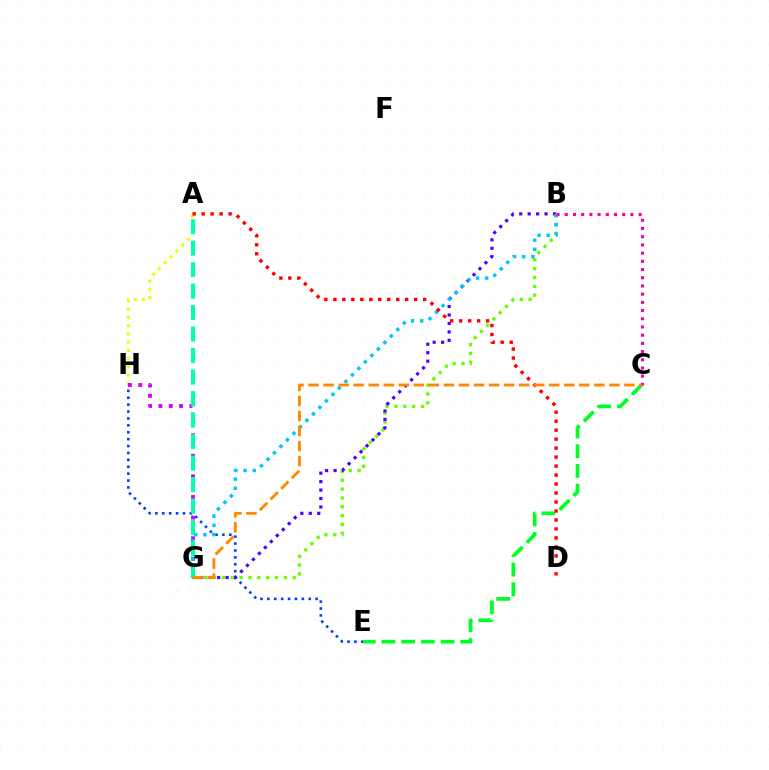{('E', 'H'): [{'color': '#003fff', 'line_style': 'dotted', 'thickness': 1.87}], ('C', 'E'): [{'color': '#00ff27', 'line_style': 'dashed', 'thickness': 2.67}], ('B', 'G'): [{'color': '#66ff00', 'line_style': 'dotted', 'thickness': 2.4}, {'color': '#4f00ff', 'line_style': 'dotted', 'thickness': 2.29}, {'color': '#00c7ff', 'line_style': 'dotted', 'thickness': 2.49}], ('A', 'H'): [{'color': '#eeff00', 'line_style': 'dotted', 'thickness': 2.24}], ('G', 'H'): [{'color': '#d600ff', 'line_style': 'dotted', 'thickness': 2.8}], ('A', 'G'): [{'color': '#00ffaf', 'line_style': 'dashed', 'thickness': 2.92}], ('B', 'C'): [{'color': '#ff00a0', 'line_style': 'dotted', 'thickness': 2.23}], ('A', 'D'): [{'color': '#ff0000', 'line_style': 'dotted', 'thickness': 2.44}], ('C', 'G'): [{'color': '#ff8800', 'line_style': 'dashed', 'thickness': 2.04}]}